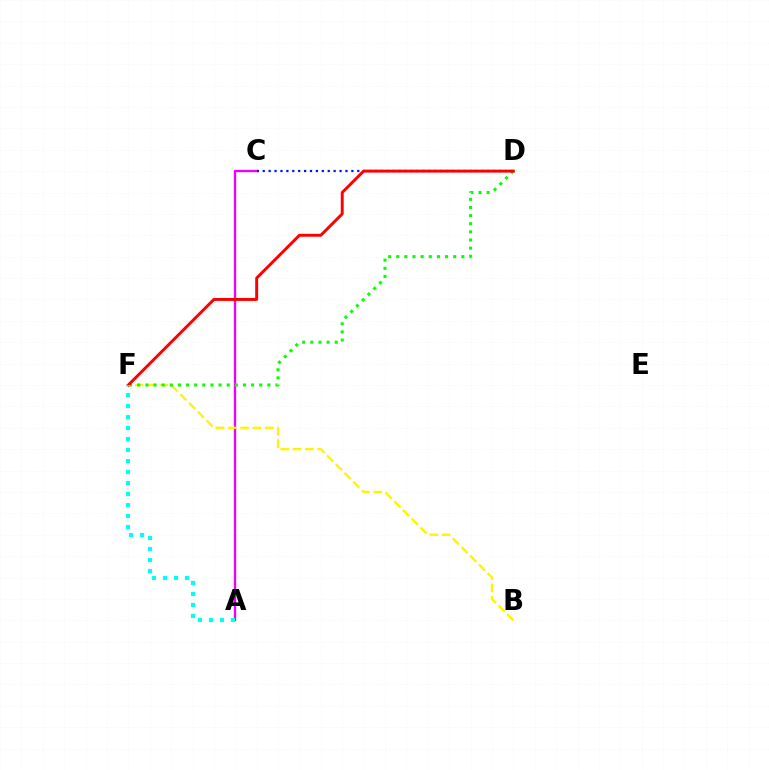{('A', 'C'): [{'color': '#ee00ff', 'line_style': 'solid', 'thickness': 1.68}], ('B', 'F'): [{'color': '#fcf500', 'line_style': 'dashed', 'thickness': 1.67}], ('C', 'D'): [{'color': '#0010ff', 'line_style': 'dotted', 'thickness': 1.61}], ('D', 'F'): [{'color': '#08ff00', 'line_style': 'dotted', 'thickness': 2.21}, {'color': '#ff0000', 'line_style': 'solid', 'thickness': 2.11}], ('A', 'F'): [{'color': '#00fff6', 'line_style': 'dotted', 'thickness': 2.99}]}